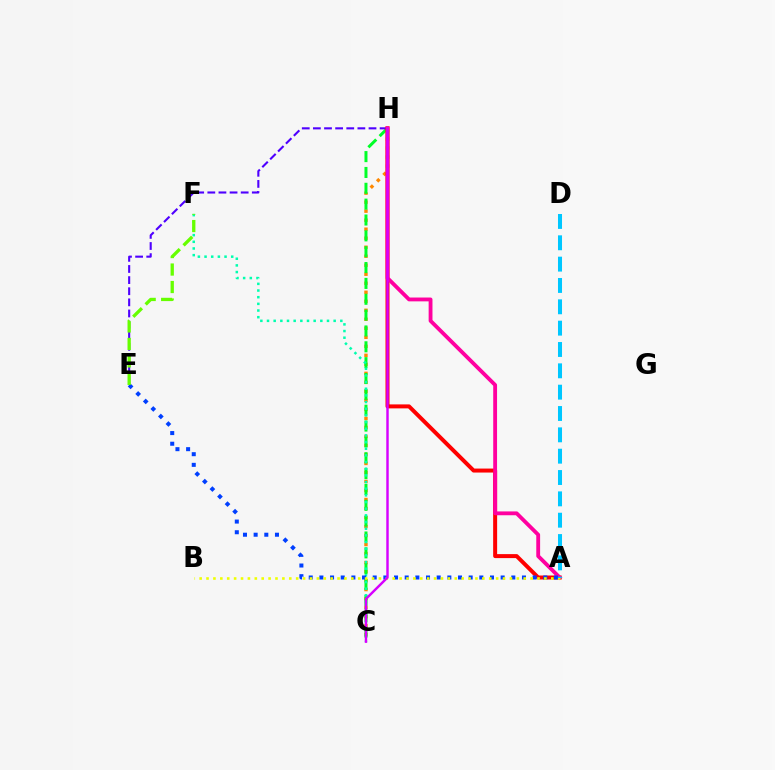{('C', 'H'): [{'color': '#ff8800', 'line_style': 'dotted', 'thickness': 2.45}, {'color': '#00ff27', 'line_style': 'dashed', 'thickness': 2.15}, {'color': '#d600ff', 'line_style': 'solid', 'thickness': 1.76}], ('E', 'H'): [{'color': '#4f00ff', 'line_style': 'dashed', 'thickness': 1.51}], ('C', 'F'): [{'color': '#00ffaf', 'line_style': 'dotted', 'thickness': 1.81}], ('A', 'H'): [{'color': '#ff0000', 'line_style': 'solid', 'thickness': 2.87}, {'color': '#ff00a0', 'line_style': 'solid', 'thickness': 2.76}], ('A', 'E'): [{'color': '#003fff', 'line_style': 'dotted', 'thickness': 2.9}], ('A', 'B'): [{'color': '#eeff00', 'line_style': 'dotted', 'thickness': 1.87}], ('E', 'F'): [{'color': '#66ff00', 'line_style': 'dashed', 'thickness': 2.37}], ('A', 'D'): [{'color': '#00c7ff', 'line_style': 'dashed', 'thickness': 2.9}]}